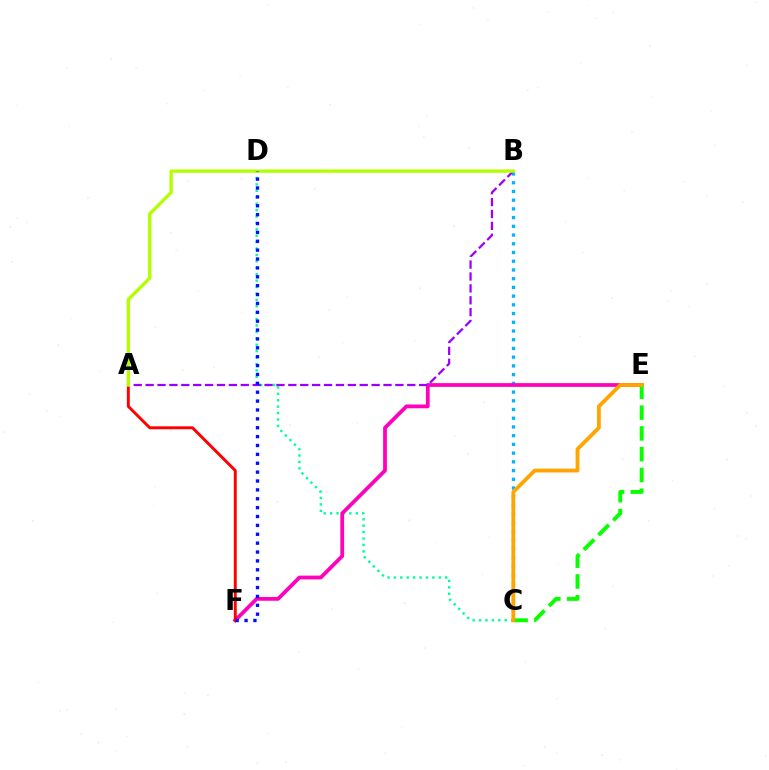{('B', 'C'): [{'color': '#00b5ff', 'line_style': 'dotted', 'thickness': 2.37}], ('C', 'D'): [{'color': '#00ff9d', 'line_style': 'dotted', 'thickness': 1.74}], ('E', 'F'): [{'color': '#ff00bd', 'line_style': 'solid', 'thickness': 2.71}], ('A', 'F'): [{'color': '#ff0000', 'line_style': 'solid', 'thickness': 2.11}], ('A', 'B'): [{'color': '#9b00ff', 'line_style': 'dashed', 'thickness': 1.62}, {'color': '#b3ff00', 'line_style': 'solid', 'thickness': 2.41}], ('C', 'E'): [{'color': '#08ff00', 'line_style': 'dashed', 'thickness': 2.83}, {'color': '#ffa500', 'line_style': 'solid', 'thickness': 2.76}], ('D', 'F'): [{'color': '#0010ff', 'line_style': 'dotted', 'thickness': 2.41}]}